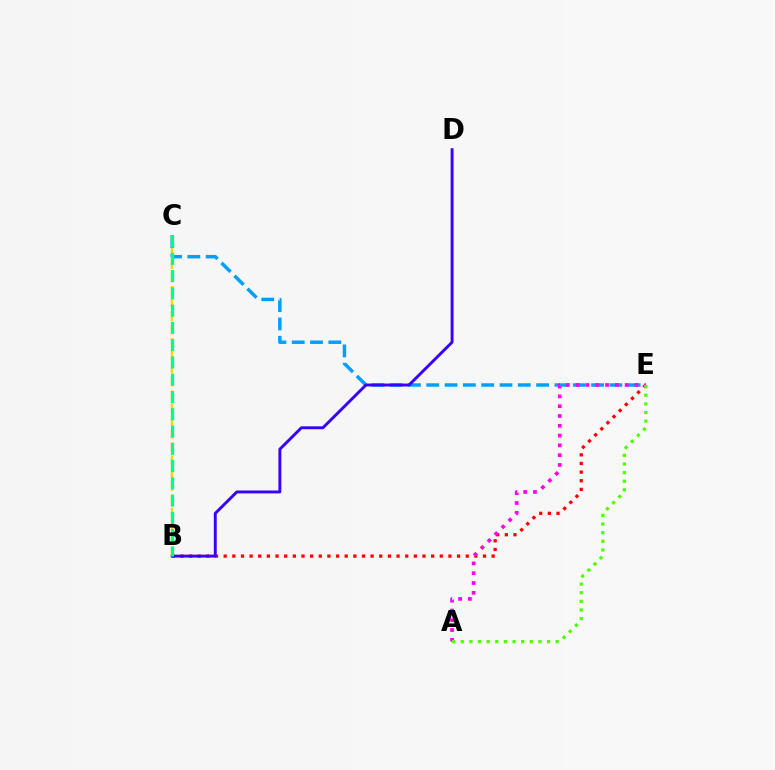{('B', 'C'): [{'color': '#ffd500', 'line_style': 'dashed', 'thickness': 1.77}, {'color': '#00ff86', 'line_style': 'dashed', 'thickness': 2.35}], ('B', 'E'): [{'color': '#ff0000', 'line_style': 'dotted', 'thickness': 2.35}], ('C', 'E'): [{'color': '#009eff', 'line_style': 'dashed', 'thickness': 2.49}], ('B', 'D'): [{'color': '#3700ff', 'line_style': 'solid', 'thickness': 2.1}], ('A', 'E'): [{'color': '#ff00ed', 'line_style': 'dotted', 'thickness': 2.66}, {'color': '#4fff00', 'line_style': 'dotted', 'thickness': 2.34}]}